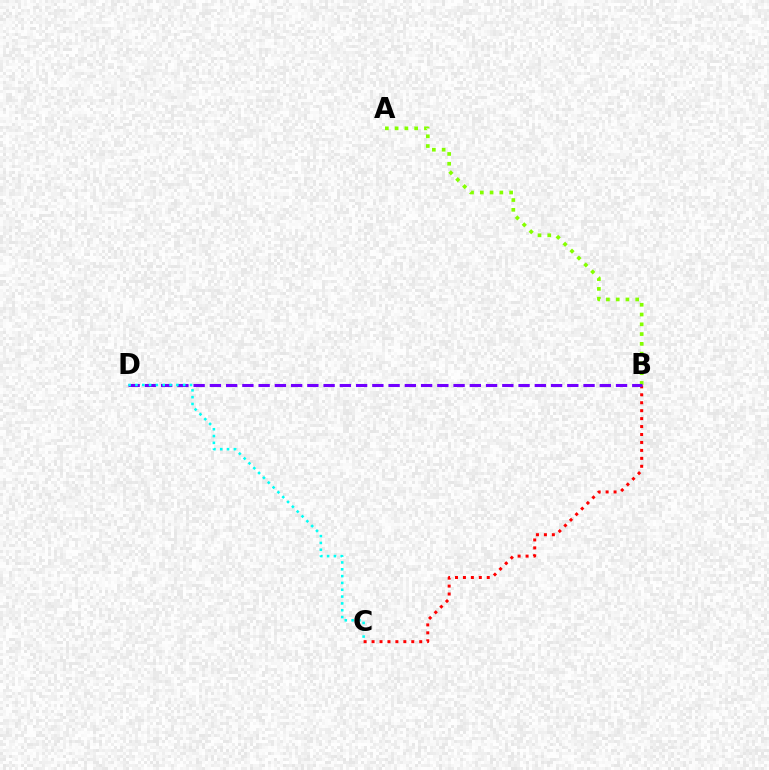{('A', 'B'): [{'color': '#84ff00', 'line_style': 'dotted', 'thickness': 2.66}], ('B', 'C'): [{'color': '#ff0000', 'line_style': 'dotted', 'thickness': 2.16}], ('B', 'D'): [{'color': '#7200ff', 'line_style': 'dashed', 'thickness': 2.21}], ('C', 'D'): [{'color': '#00fff6', 'line_style': 'dotted', 'thickness': 1.85}]}